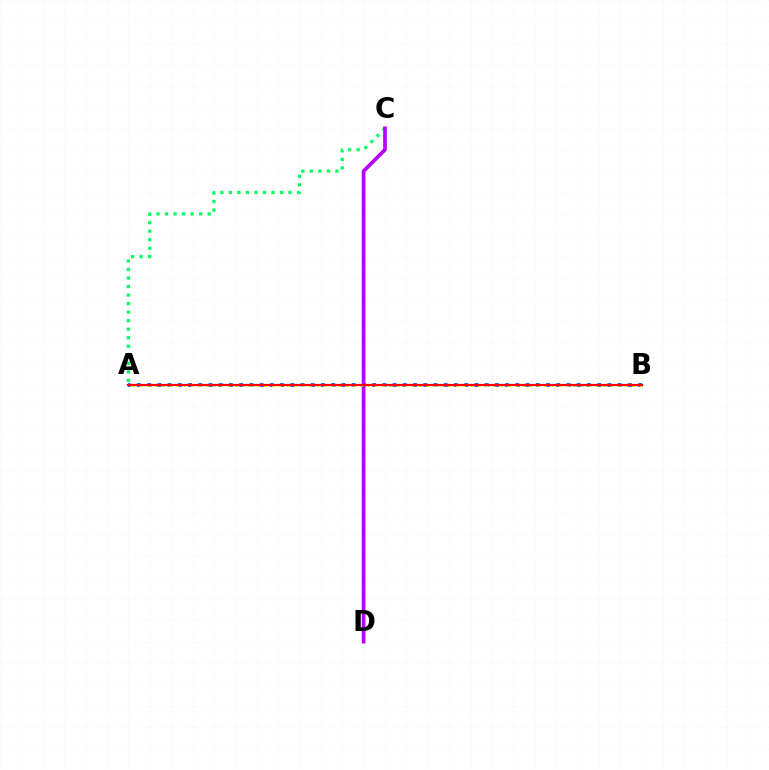{('A', 'C'): [{'color': '#00ff5c', 'line_style': 'dotted', 'thickness': 2.32}], ('A', 'B'): [{'color': '#0074ff', 'line_style': 'dotted', 'thickness': 2.78}, {'color': '#d1ff00', 'line_style': 'dotted', 'thickness': 2.0}, {'color': '#ff0000', 'line_style': 'solid', 'thickness': 1.62}], ('C', 'D'): [{'color': '#b900ff', 'line_style': 'solid', 'thickness': 2.66}]}